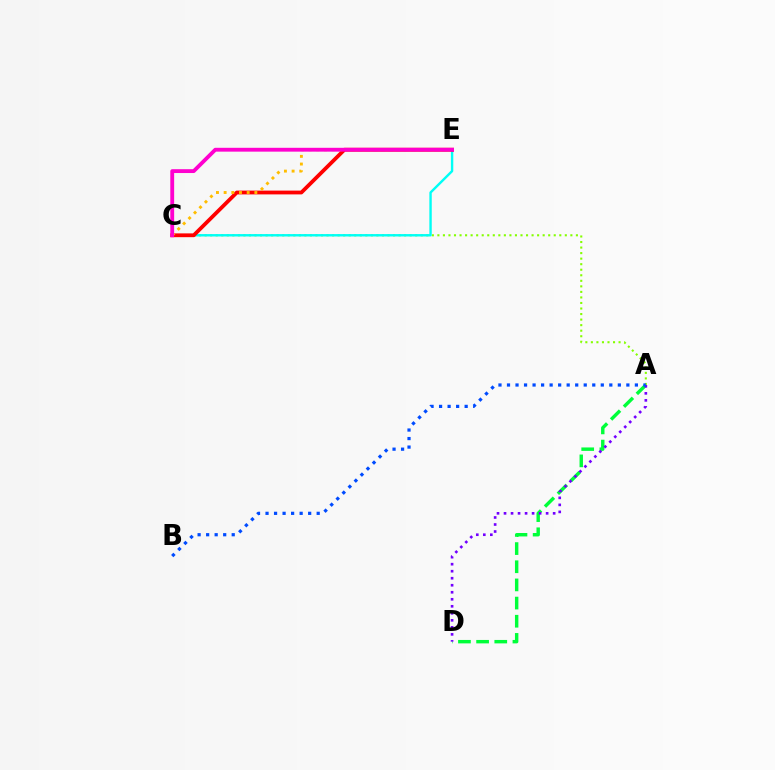{('A', 'C'): [{'color': '#84ff00', 'line_style': 'dotted', 'thickness': 1.51}], ('C', 'E'): [{'color': '#00fff6', 'line_style': 'solid', 'thickness': 1.73}, {'color': '#ff0000', 'line_style': 'solid', 'thickness': 2.73}, {'color': '#ffbd00', 'line_style': 'dotted', 'thickness': 2.09}, {'color': '#ff00cf', 'line_style': 'solid', 'thickness': 2.77}], ('A', 'D'): [{'color': '#00ff39', 'line_style': 'dashed', 'thickness': 2.47}, {'color': '#7200ff', 'line_style': 'dotted', 'thickness': 1.91}], ('A', 'B'): [{'color': '#004bff', 'line_style': 'dotted', 'thickness': 2.32}]}